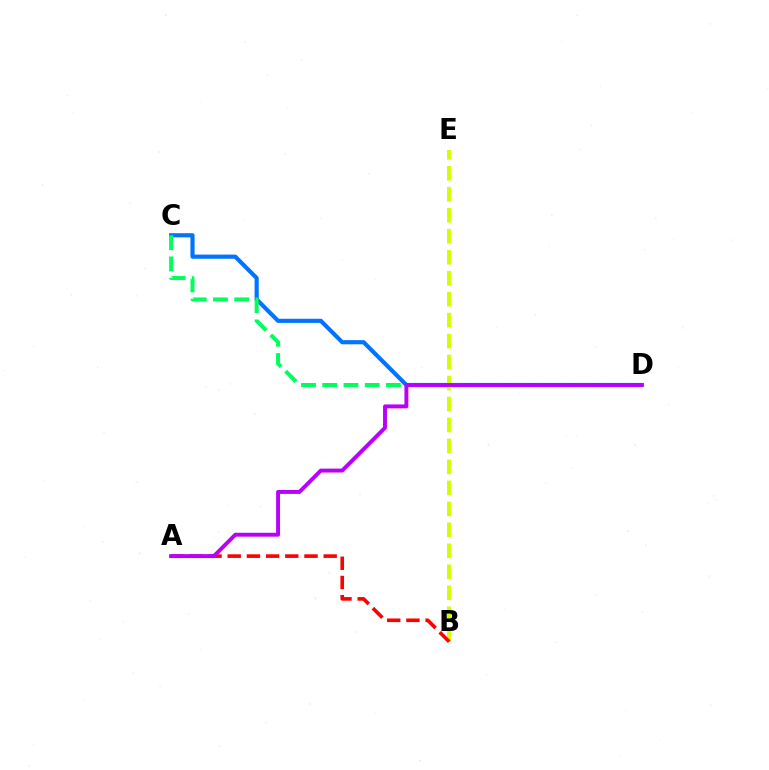{('C', 'D'): [{'color': '#0074ff', 'line_style': 'solid', 'thickness': 2.99}, {'color': '#00ff5c', 'line_style': 'dashed', 'thickness': 2.88}], ('B', 'E'): [{'color': '#d1ff00', 'line_style': 'dashed', 'thickness': 2.85}], ('A', 'B'): [{'color': '#ff0000', 'line_style': 'dashed', 'thickness': 2.61}], ('A', 'D'): [{'color': '#b900ff', 'line_style': 'solid', 'thickness': 2.82}]}